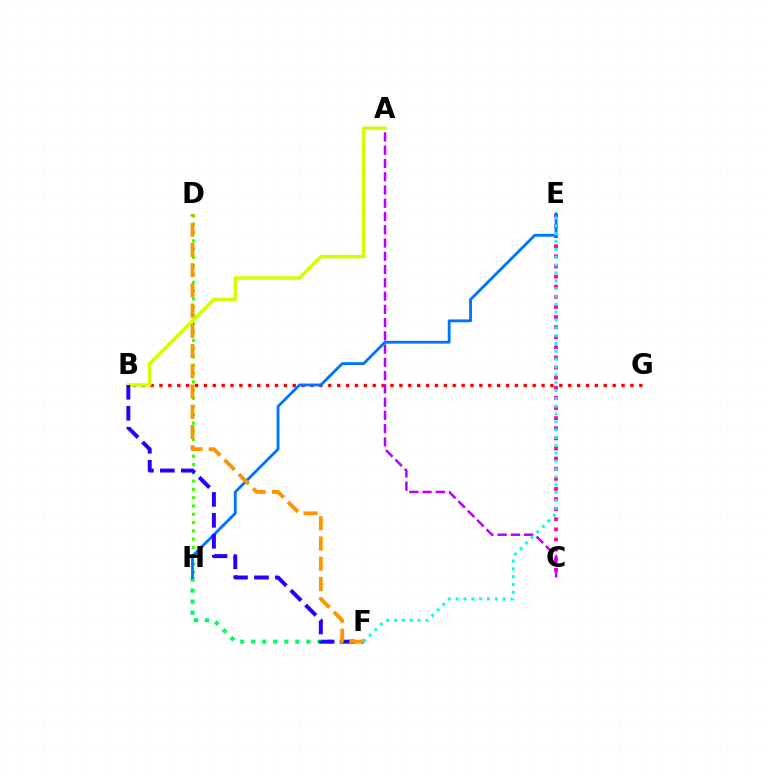{('F', 'H'): [{'color': '#00ff5c', 'line_style': 'dotted', 'thickness': 3.0}], ('C', 'E'): [{'color': '#ff00ac', 'line_style': 'dotted', 'thickness': 2.75}], ('D', 'H'): [{'color': '#3dff00', 'line_style': 'dotted', 'thickness': 2.25}], ('B', 'G'): [{'color': '#ff0000', 'line_style': 'dotted', 'thickness': 2.41}], ('A', 'C'): [{'color': '#b900ff', 'line_style': 'dashed', 'thickness': 1.8}], ('E', 'H'): [{'color': '#0074ff', 'line_style': 'solid', 'thickness': 2.05}], ('A', 'B'): [{'color': '#d1ff00', 'line_style': 'solid', 'thickness': 2.52}], ('B', 'F'): [{'color': '#2500ff', 'line_style': 'dashed', 'thickness': 2.85}], ('E', 'F'): [{'color': '#00fff6', 'line_style': 'dotted', 'thickness': 2.13}], ('D', 'F'): [{'color': '#ff9400', 'line_style': 'dashed', 'thickness': 2.75}]}